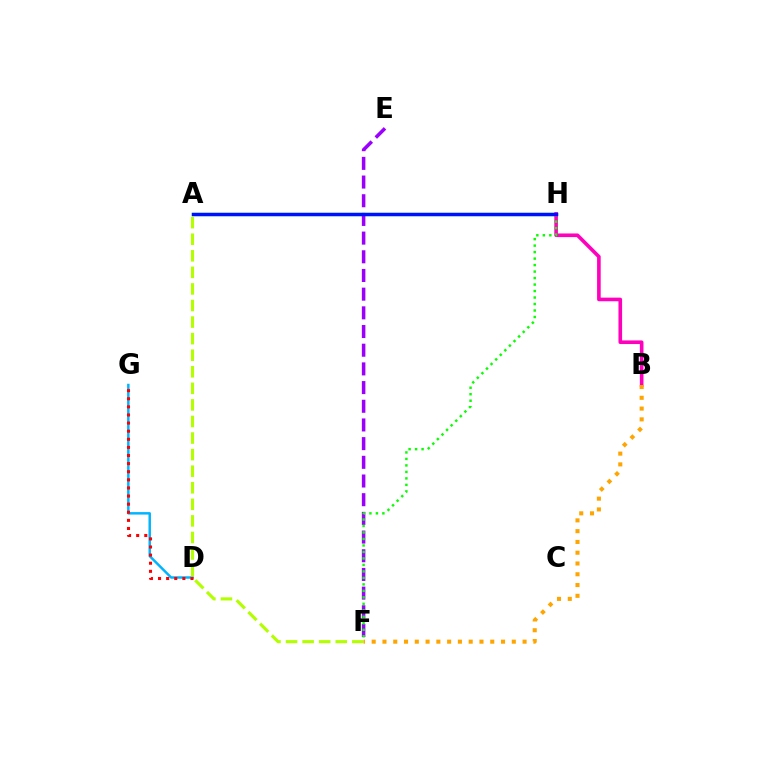{('A', 'H'): [{'color': '#00ff9d', 'line_style': 'solid', 'thickness': 2.39}, {'color': '#0010ff', 'line_style': 'solid', 'thickness': 2.46}], ('B', 'H'): [{'color': '#ff00bd', 'line_style': 'solid', 'thickness': 2.61}], ('E', 'F'): [{'color': '#9b00ff', 'line_style': 'dashed', 'thickness': 2.54}], ('D', 'G'): [{'color': '#00b5ff', 'line_style': 'solid', 'thickness': 1.79}, {'color': '#ff0000', 'line_style': 'dotted', 'thickness': 2.2}], ('F', 'H'): [{'color': '#08ff00', 'line_style': 'dotted', 'thickness': 1.76}], ('A', 'F'): [{'color': '#b3ff00', 'line_style': 'dashed', 'thickness': 2.25}], ('B', 'F'): [{'color': '#ffa500', 'line_style': 'dotted', 'thickness': 2.93}]}